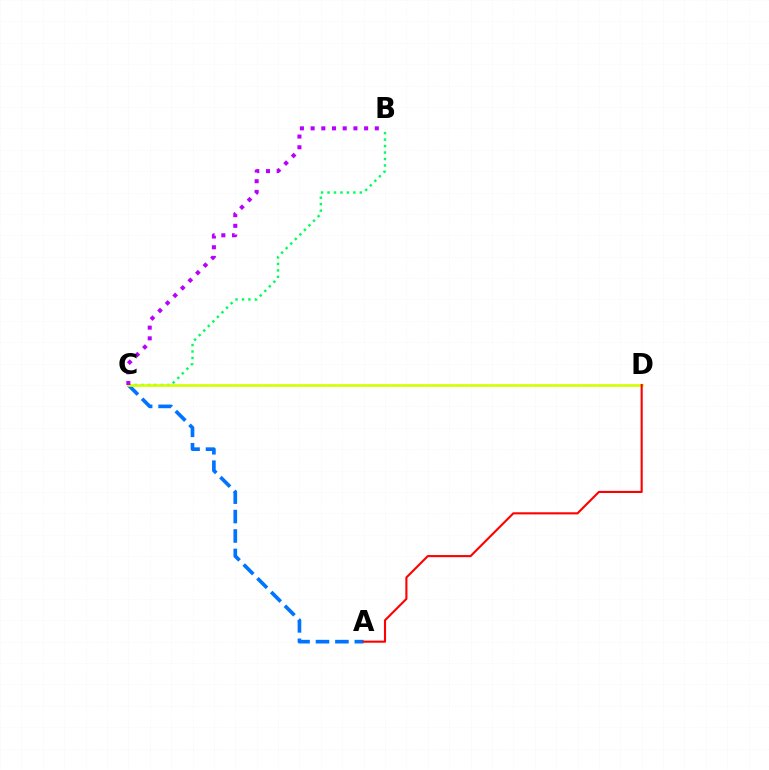{('B', 'C'): [{'color': '#00ff5c', 'line_style': 'dotted', 'thickness': 1.75}, {'color': '#b900ff', 'line_style': 'dotted', 'thickness': 2.91}], ('A', 'C'): [{'color': '#0074ff', 'line_style': 'dashed', 'thickness': 2.64}], ('C', 'D'): [{'color': '#d1ff00', 'line_style': 'solid', 'thickness': 1.91}], ('A', 'D'): [{'color': '#ff0000', 'line_style': 'solid', 'thickness': 1.52}]}